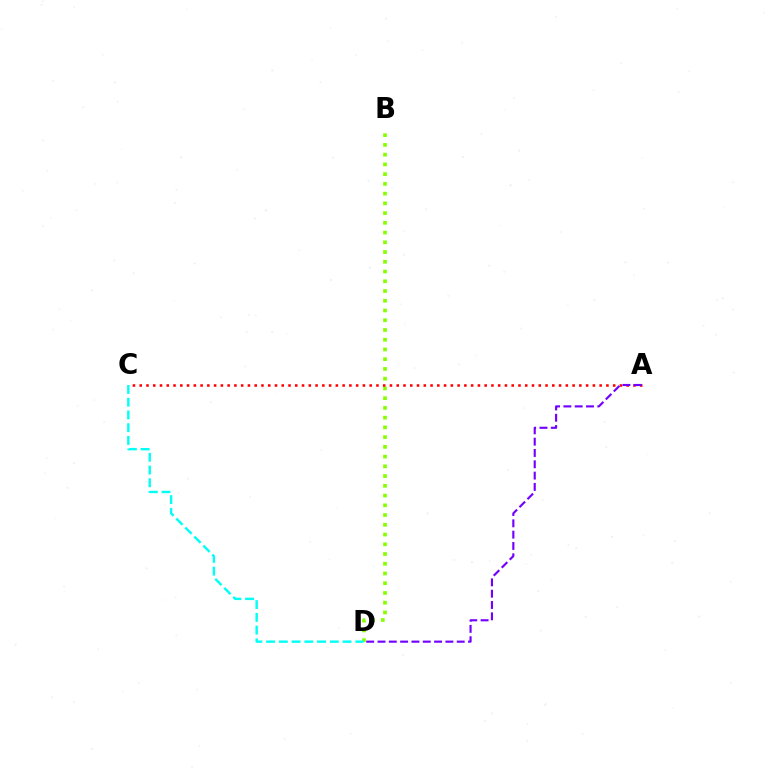{('B', 'D'): [{'color': '#84ff00', 'line_style': 'dotted', 'thickness': 2.65}], ('A', 'C'): [{'color': '#ff0000', 'line_style': 'dotted', 'thickness': 1.84}], ('C', 'D'): [{'color': '#00fff6', 'line_style': 'dashed', 'thickness': 1.73}], ('A', 'D'): [{'color': '#7200ff', 'line_style': 'dashed', 'thickness': 1.54}]}